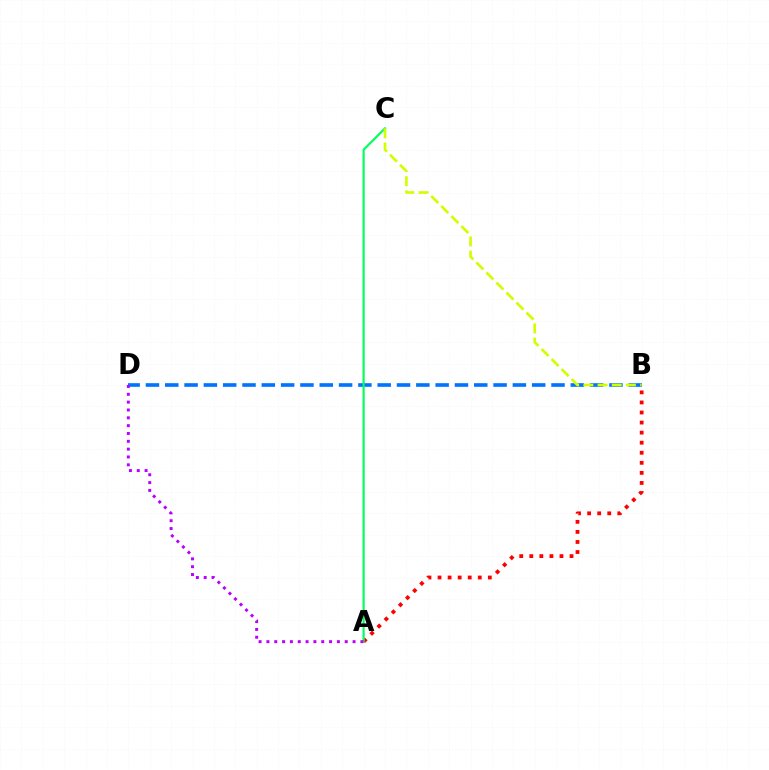{('B', 'D'): [{'color': '#0074ff', 'line_style': 'dashed', 'thickness': 2.62}], ('A', 'B'): [{'color': '#ff0000', 'line_style': 'dotted', 'thickness': 2.73}], ('A', 'C'): [{'color': '#00ff5c', 'line_style': 'solid', 'thickness': 1.55}], ('B', 'C'): [{'color': '#d1ff00', 'line_style': 'dashed', 'thickness': 1.93}], ('A', 'D'): [{'color': '#b900ff', 'line_style': 'dotted', 'thickness': 2.13}]}